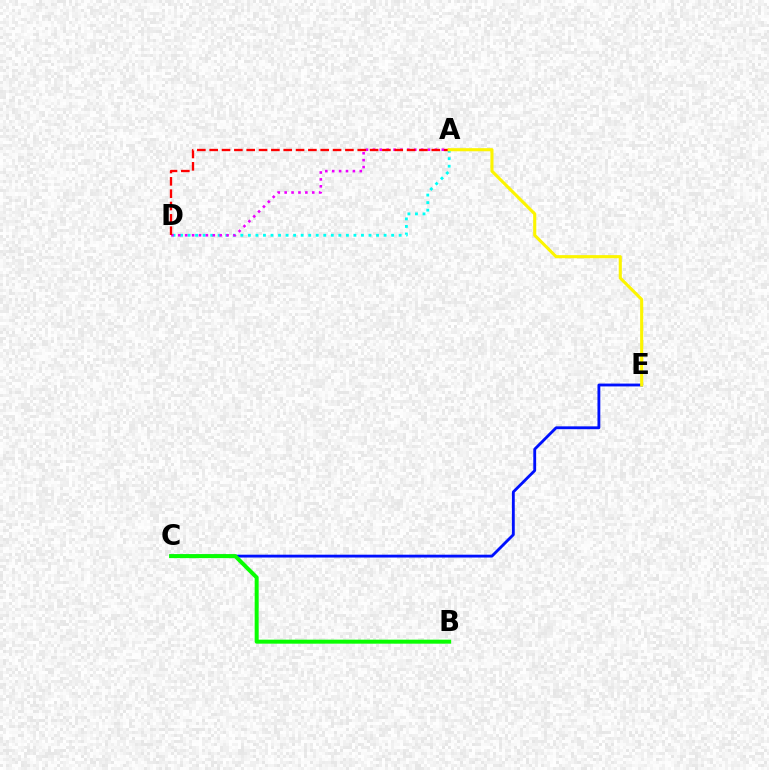{('C', 'E'): [{'color': '#0010ff', 'line_style': 'solid', 'thickness': 2.05}], ('A', 'D'): [{'color': '#00fff6', 'line_style': 'dotted', 'thickness': 2.05}, {'color': '#ee00ff', 'line_style': 'dotted', 'thickness': 1.87}, {'color': '#ff0000', 'line_style': 'dashed', 'thickness': 1.68}], ('B', 'C'): [{'color': '#08ff00', 'line_style': 'solid', 'thickness': 2.88}], ('A', 'E'): [{'color': '#fcf500', 'line_style': 'solid', 'thickness': 2.23}]}